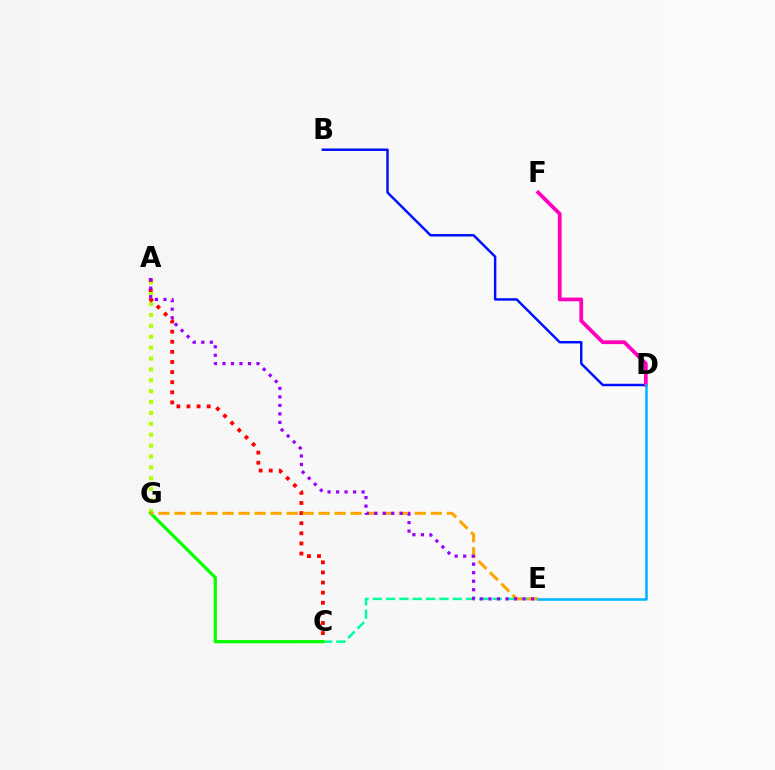{('B', 'D'): [{'color': '#0010ff', 'line_style': 'solid', 'thickness': 1.77}], ('C', 'E'): [{'color': '#00ff9d', 'line_style': 'dashed', 'thickness': 1.81}], ('D', 'F'): [{'color': '#ff00bd', 'line_style': 'solid', 'thickness': 2.71}], ('A', 'G'): [{'color': '#b3ff00', 'line_style': 'dotted', 'thickness': 2.96}], ('A', 'C'): [{'color': '#ff0000', 'line_style': 'dotted', 'thickness': 2.75}], ('C', 'G'): [{'color': '#08ff00', 'line_style': 'solid', 'thickness': 2.34}], ('E', 'G'): [{'color': '#ffa500', 'line_style': 'dashed', 'thickness': 2.18}], ('A', 'E'): [{'color': '#9b00ff', 'line_style': 'dotted', 'thickness': 2.31}], ('D', 'E'): [{'color': '#00b5ff', 'line_style': 'solid', 'thickness': 1.85}]}